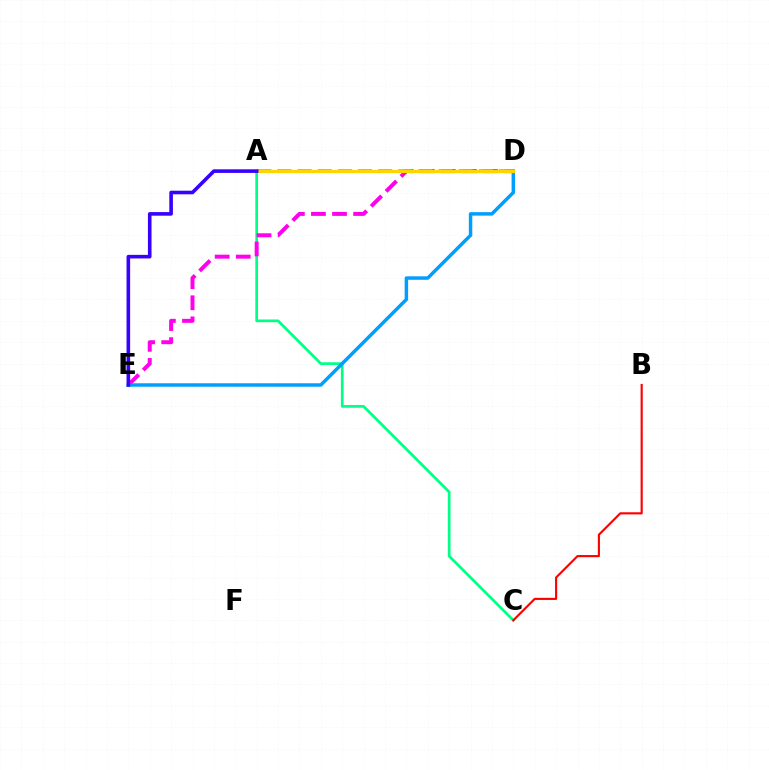{('A', 'C'): [{'color': '#00ff86', 'line_style': 'solid', 'thickness': 1.95}], ('D', 'E'): [{'color': '#ff00ed', 'line_style': 'dashed', 'thickness': 2.86}, {'color': '#009eff', 'line_style': 'solid', 'thickness': 2.5}], ('B', 'C'): [{'color': '#ff0000', 'line_style': 'solid', 'thickness': 1.54}], ('A', 'D'): [{'color': '#4fff00', 'line_style': 'dashed', 'thickness': 2.74}, {'color': '#ffd500', 'line_style': 'solid', 'thickness': 2.3}], ('A', 'E'): [{'color': '#3700ff', 'line_style': 'solid', 'thickness': 2.59}]}